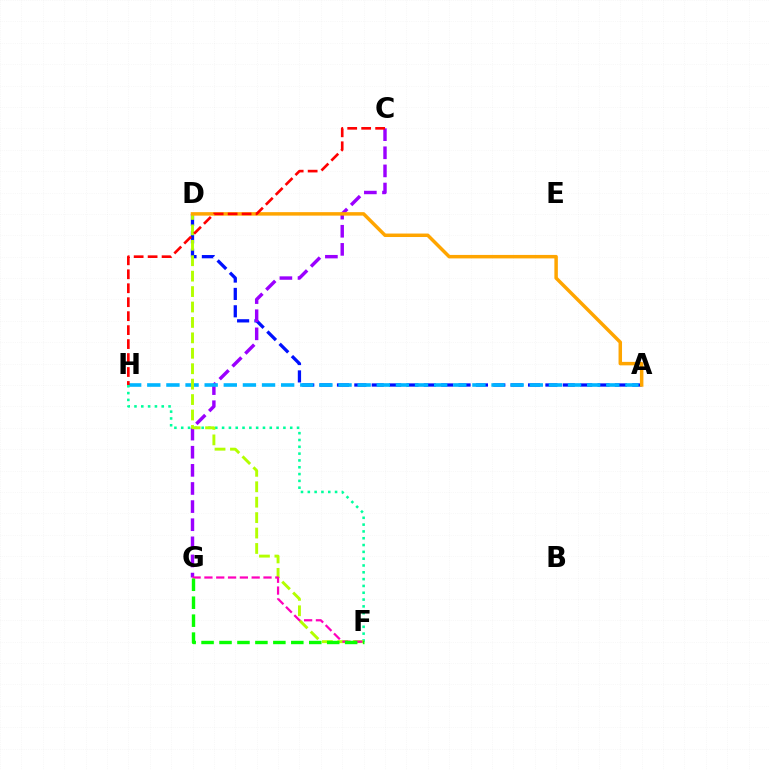{('A', 'D'): [{'color': '#0010ff', 'line_style': 'dashed', 'thickness': 2.36}, {'color': '#ffa500', 'line_style': 'solid', 'thickness': 2.51}], ('C', 'G'): [{'color': '#9b00ff', 'line_style': 'dashed', 'thickness': 2.46}], ('A', 'H'): [{'color': '#00b5ff', 'line_style': 'dashed', 'thickness': 2.6}], ('F', 'H'): [{'color': '#00ff9d', 'line_style': 'dotted', 'thickness': 1.85}], ('D', 'F'): [{'color': '#b3ff00', 'line_style': 'dashed', 'thickness': 2.1}], ('C', 'H'): [{'color': '#ff0000', 'line_style': 'dashed', 'thickness': 1.9}], ('F', 'G'): [{'color': '#ff00bd', 'line_style': 'dashed', 'thickness': 1.6}, {'color': '#08ff00', 'line_style': 'dashed', 'thickness': 2.44}]}